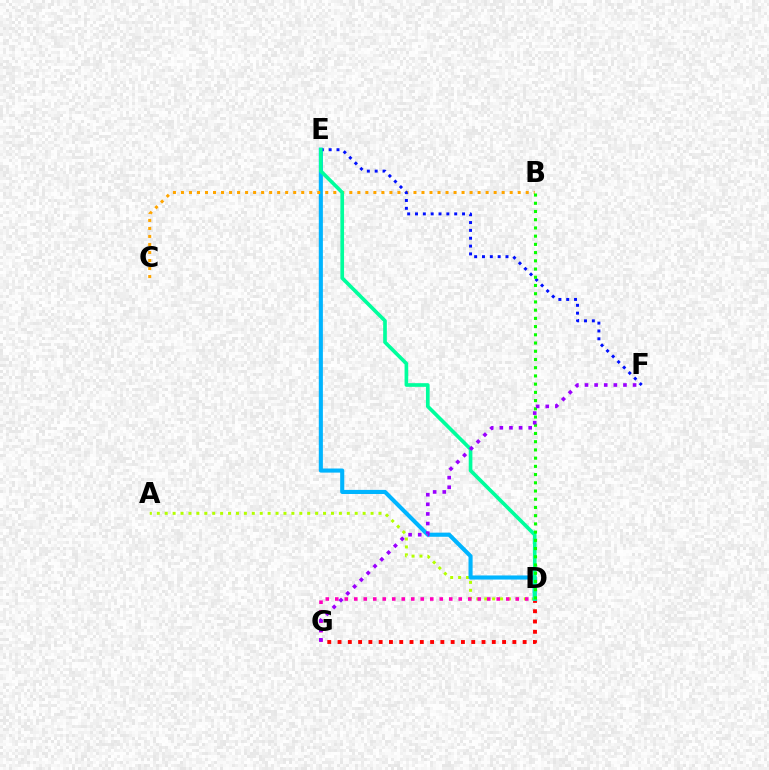{('D', 'G'): [{'color': '#ff0000', 'line_style': 'dotted', 'thickness': 2.79}, {'color': '#ff00bd', 'line_style': 'dotted', 'thickness': 2.58}], ('A', 'D'): [{'color': '#b3ff00', 'line_style': 'dotted', 'thickness': 2.15}], ('D', 'E'): [{'color': '#00b5ff', 'line_style': 'solid', 'thickness': 2.95}, {'color': '#00ff9d', 'line_style': 'solid', 'thickness': 2.64}], ('B', 'C'): [{'color': '#ffa500', 'line_style': 'dotted', 'thickness': 2.18}], ('E', 'F'): [{'color': '#0010ff', 'line_style': 'dotted', 'thickness': 2.13}], ('B', 'D'): [{'color': '#08ff00', 'line_style': 'dotted', 'thickness': 2.23}], ('F', 'G'): [{'color': '#9b00ff', 'line_style': 'dotted', 'thickness': 2.61}]}